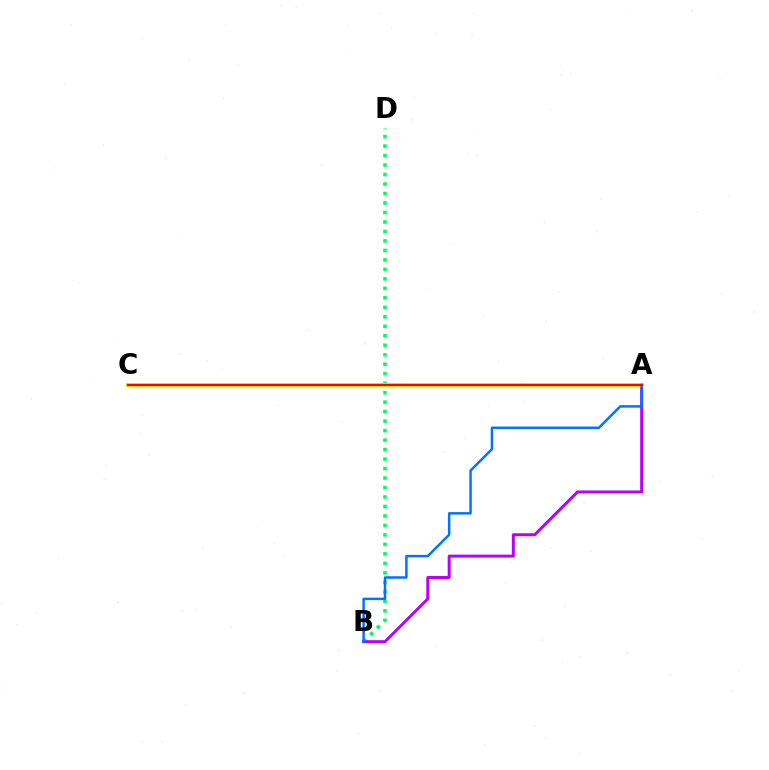{('B', 'D'): [{'color': '#00ff5c', 'line_style': 'dotted', 'thickness': 2.58}], ('A', 'B'): [{'color': '#b900ff', 'line_style': 'solid', 'thickness': 2.14}, {'color': '#0074ff', 'line_style': 'solid', 'thickness': 1.79}], ('A', 'C'): [{'color': '#d1ff00', 'line_style': 'solid', 'thickness': 2.94}, {'color': '#ff0000', 'line_style': 'solid', 'thickness': 1.64}]}